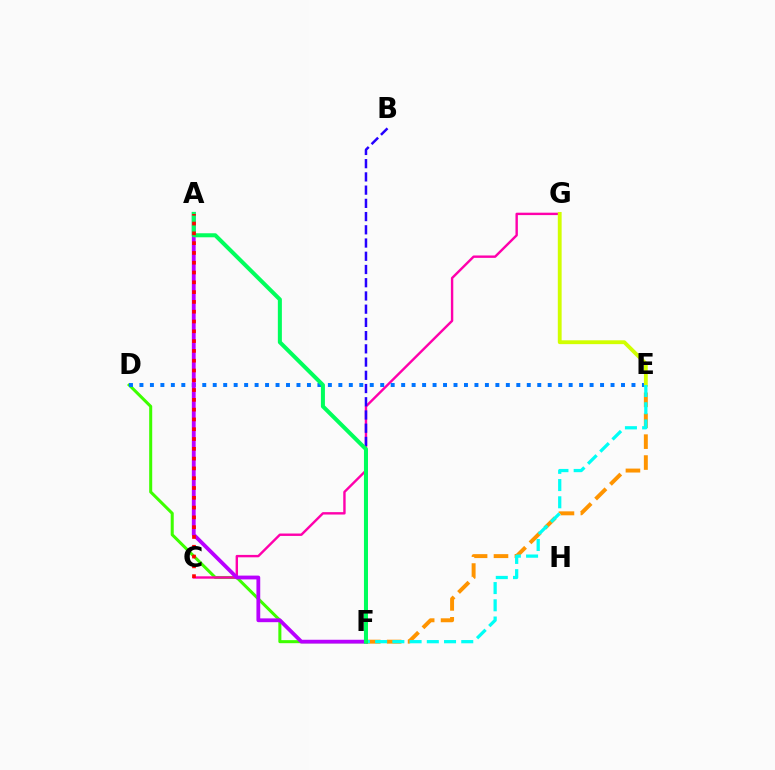{('E', 'F'): [{'color': '#ff9400', 'line_style': 'dashed', 'thickness': 2.84}, {'color': '#00fff6', 'line_style': 'dashed', 'thickness': 2.34}], ('D', 'F'): [{'color': '#3dff00', 'line_style': 'solid', 'thickness': 2.19}], ('C', 'G'): [{'color': '#ff00ac', 'line_style': 'solid', 'thickness': 1.73}], ('D', 'E'): [{'color': '#0074ff', 'line_style': 'dotted', 'thickness': 2.84}], ('E', 'G'): [{'color': '#d1ff00', 'line_style': 'solid', 'thickness': 2.75}], ('A', 'F'): [{'color': '#b900ff', 'line_style': 'solid', 'thickness': 2.74}, {'color': '#00ff5c', 'line_style': 'solid', 'thickness': 2.9}], ('B', 'F'): [{'color': '#2500ff', 'line_style': 'dashed', 'thickness': 1.8}], ('A', 'C'): [{'color': '#ff0000', 'line_style': 'dotted', 'thickness': 2.66}]}